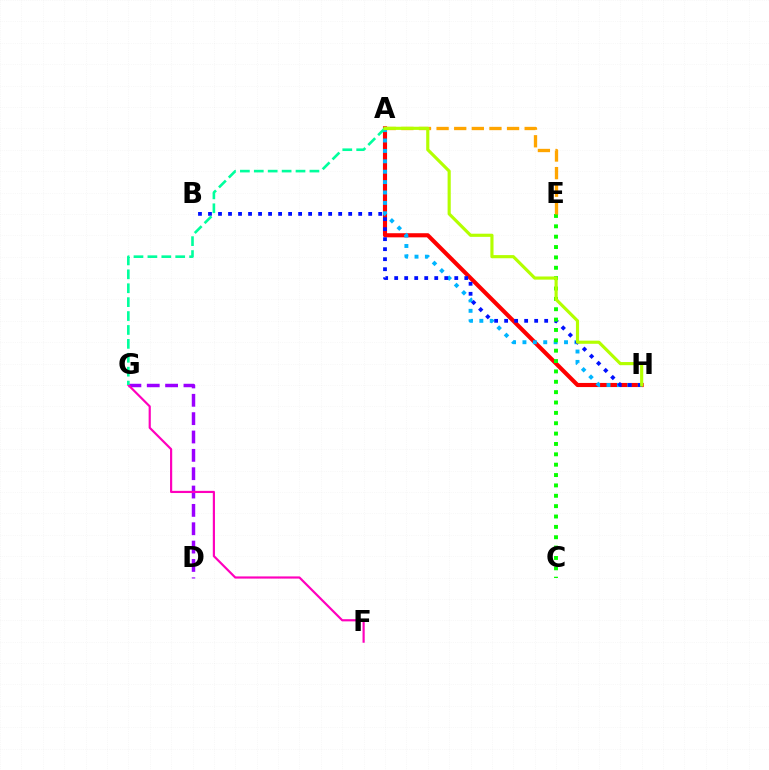{('A', 'H'): [{'color': '#ff0000', 'line_style': 'solid', 'thickness': 2.96}, {'color': '#00b5ff', 'line_style': 'dotted', 'thickness': 2.82}, {'color': '#b3ff00', 'line_style': 'solid', 'thickness': 2.27}], ('D', 'G'): [{'color': '#9b00ff', 'line_style': 'dashed', 'thickness': 2.49}], ('B', 'H'): [{'color': '#0010ff', 'line_style': 'dotted', 'thickness': 2.72}], ('C', 'E'): [{'color': '#08ff00', 'line_style': 'dotted', 'thickness': 2.82}], ('A', 'E'): [{'color': '#ffa500', 'line_style': 'dashed', 'thickness': 2.39}], ('F', 'G'): [{'color': '#ff00bd', 'line_style': 'solid', 'thickness': 1.57}], ('A', 'G'): [{'color': '#00ff9d', 'line_style': 'dashed', 'thickness': 1.89}]}